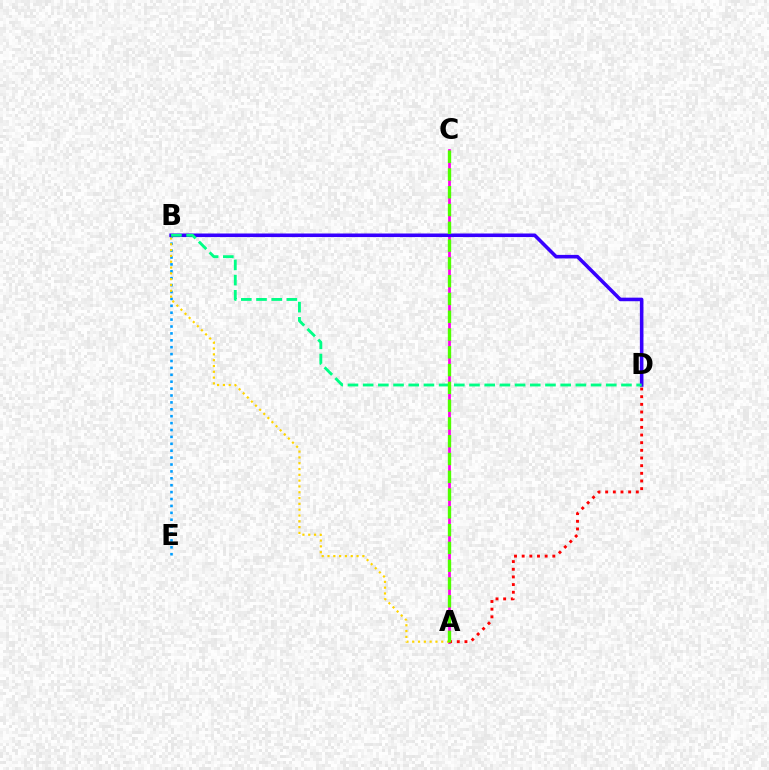{('A', 'C'): [{'color': '#ff00ed', 'line_style': 'solid', 'thickness': 1.98}, {'color': '#4fff00', 'line_style': 'dashed', 'thickness': 2.42}], ('A', 'D'): [{'color': '#ff0000', 'line_style': 'dotted', 'thickness': 2.08}], ('B', 'E'): [{'color': '#009eff', 'line_style': 'dotted', 'thickness': 1.87}], ('A', 'B'): [{'color': '#ffd500', 'line_style': 'dotted', 'thickness': 1.58}], ('B', 'D'): [{'color': '#3700ff', 'line_style': 'solid', 'thickness': 2.56}, {'color': '#00ff86', 'line_style': 'dashed', 'thickness': 2.06}]}